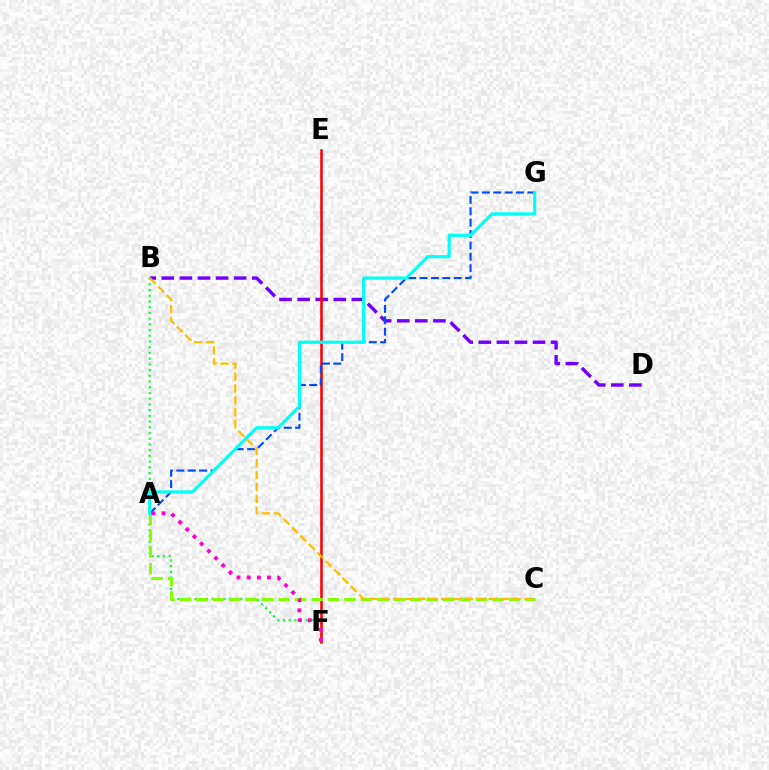{('B', 'F'): [{'color': '#00ff39', 'line_style': 'dotted', 'thickness': 1.55}], ('B', 'D'): [{'color': '#7200ff', 'line_style': 'dashed', 'thickness': 2.46}], ('E', 'F'): [{'color': '#ff0000', 'line_style': 'solid', 'thickness': 1.84}], ('A', 'G'): [{'color': '#004bff', 'line_style': 'dashed', 'thickness': 1.55}, {'color': '#00fff6', 'line_style': 'solid', 'thickness': 2.28}], ('A', 'C'): [{'color': '#84ff00', 'line_style': 'dashed', 'thickness': 2.23}], ('B', 'C'): [{'color': '#ffbd00', 'line_style': 'dashed', 'thickness': 1.62}], ('A', 'F'): [{'color': '#ff00cf', 'line_style': 'dotted', 'thickness': 2.76}]}